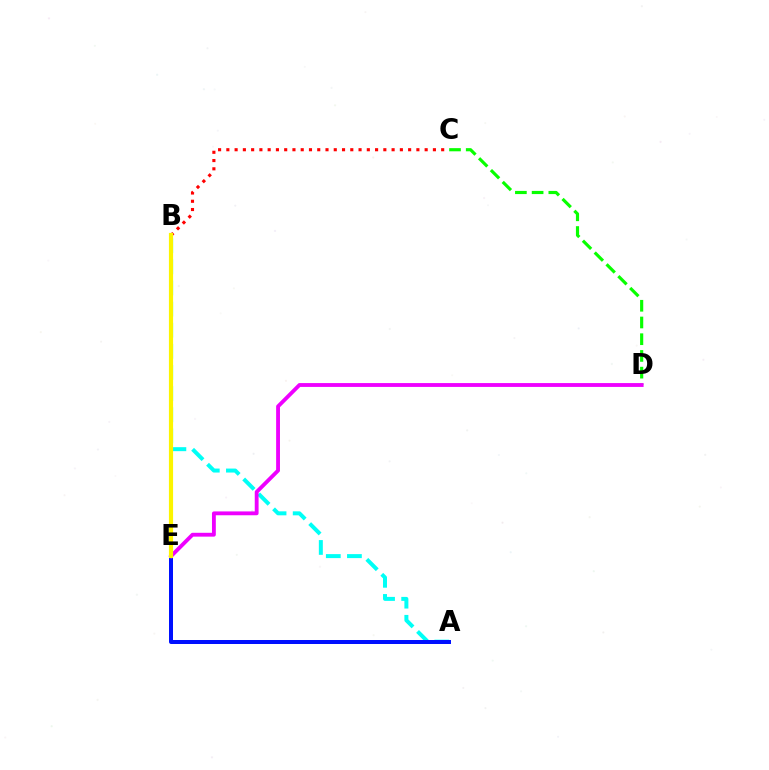{('A', 'B'): [{'color': '#00fff6', 'line_style': 'dashed', 'thickness': 2.87}], ('C', 'D'): [{'color': '#08ff00', 'line_style': 'dashed', 'thickness': 2.27}], ('A', 'E'): [{'color': '#0010ff', 'line_style': 'solid', 'thickness': 2.88}], ('D', 'E'): [{'color': '#ee00ff', 'line_style': 'solid', 'thickness': 2.76}], ('B', 'C'): [{'color': '#ff0000', 'line_style': 'dotted', 'thickness': 2.24}], ('B', 'E'): [{'color': '#fcf500', 'line_style': 'solid', 'thickness': 3.0}]}